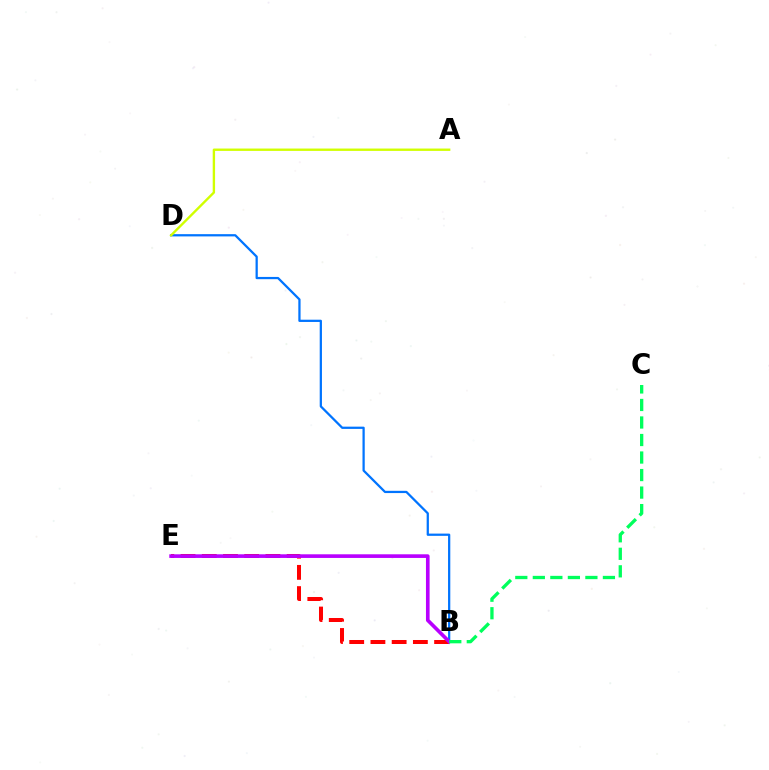{('B', 'E'): [{'color': '#ff0000', 'line_style': 'dashed', 'thickness': 2.88}, {'color': '#b900ff', 'line_style': 'solid', 'thickness': 2.62}], ('B', 'D'): [{'color': '#0074ff', 'line_style': 'solid', 'thickness': 1.62}], ('A', 'D'): [{'color': '#d1ff00', 'line_style': 'solid', 'thickness': 1.71}], ('B', 'C'): [{'color': '#00ff5c', 'line_style': 'dashed', 'thickness': 2.38}]}